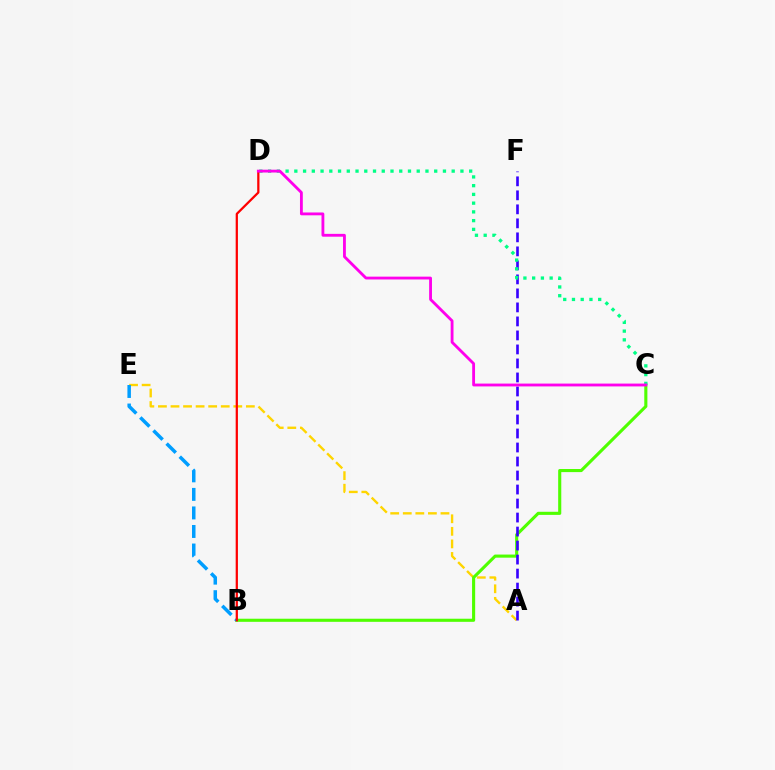{('A', 'E'): [{'color': '#ffd500', 'line_style': 'dashed', 'thickness': 1.71}], ('B', 'C'): [{'color': '#4fff00', 'line_style': 'solid', 'thickness': 2.23}], ('A', 'F'): [{'color': '#3700ff', 'line_style': 'dashed', 'thickness': 1.9}], ('C', 'D'): [{'color': '#00ff86', 'line_style': 'dotted', 'thickness': 2.38}, {'color': '#ff00ed', 'line_style': 'solid', 'thickness': 2.04}], ('B', 'E'): [{'color': '#009eff', 'line_style': 'dashed', 'thickness': 2.52}], ('B', 'D'): [{'color': '#ff0000', 'line_style': 'solid', 'thickness': 1.62}]}